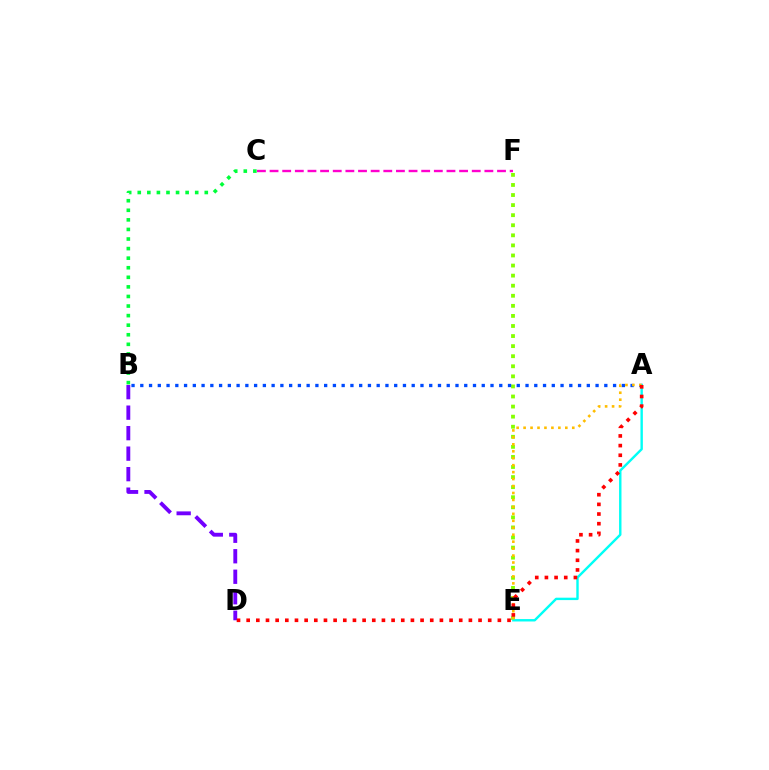{('B', 'D'): [{'color': '#7200ff', 'line_style': 'dashed', 'thickness': 2.78}], ('E', 'F'): [{'color': '#84ff00', 'line_style': 'dotted', 'thickness': 2.74}], ('A', 'B'): [{'color': '#004bff', 'line_style': 'dotted', 'thickness': 2.38}], ('A', 'E'): [{'color': '#00fff6', 'line_style': 'solid', 'thickness': 1.73}, {'color': '#ffbd00', 'line_style': 'dotted', 'thickness': 1.89}], ('C', 'F'): [{'color': '#ff00cf', 'line_style': 'dashed', 'thickness': 1.72}], ('A', 'D'): [{'color': '#ff0000', 'line_style': 'dotted', 'thickness': 2.63}], ('B', 'C'): [{'color': '#00ff39', 'line_style': 'dotted', 'thickness': 2.6}]}